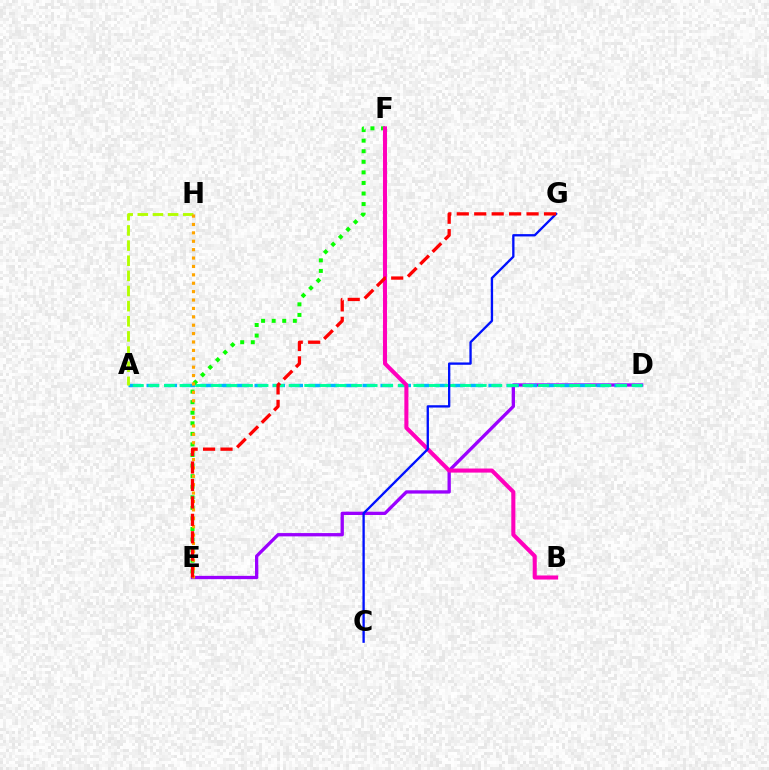{('D', 'E'): [{'color': '#9b00ff', 'line_style': 'solid', 'thickness': 2.37}], ('A', 'D'): [{'color': '#00b5ff', 'line_style': 'dashed', 'thickness': 2.44}, {'color': '#00ff9d', 'line_style': 'dashed', 'thickness': 2.12}], ('A', 'H'): [{'color': '#b3ff00', 'line_style': 'dashed', 'thickness': 2.06}], ('E', 'F'): [{'color': '#08ff00', 'line_style': 'dotted', 'thickness': 2.87}], ('B', 'F'): [{'color': '#ff00bd', 'line_style': 'solid', 'thickness': 2.93}], ('E', 'H'): [{'color': '#ffa500', 'line_style': 'dotted', 'thickness': 2.28}], ('C', 'G'): [{'color': '#0010ff', 'line_style': 'solid', 'thickness': 1.67}], ('E', 'G'): [{'color': '#ff0000', 'line_style': 'dashed', 'thickness': 2.37}]}